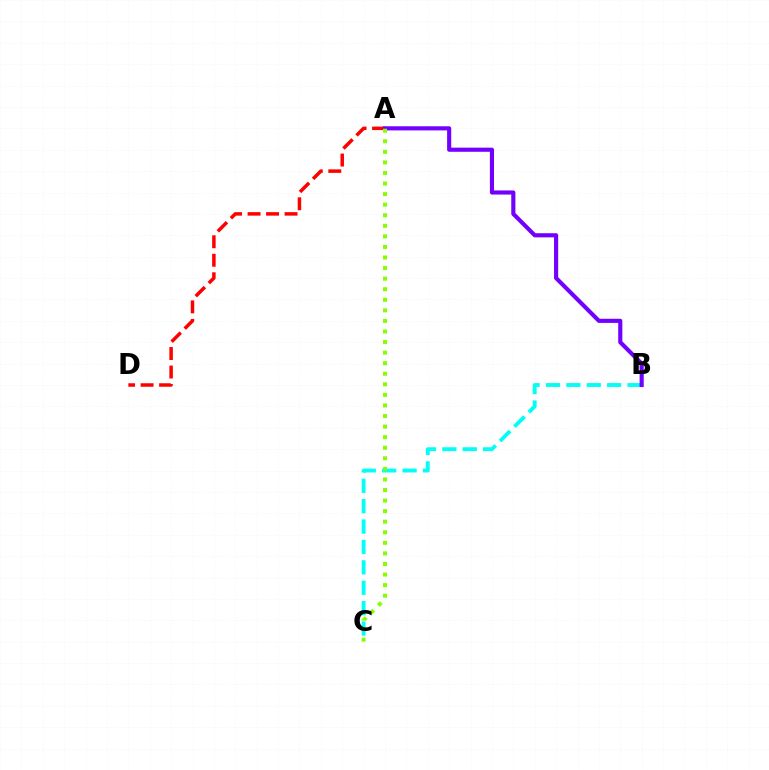{('A', 'D'): [{'color': '#ff0000', 'line_style': 'dashed', 'thickness': 2.51}], ('B', 'C'): [{'color': '#00fff6', 'line_style': 'dashed', 'thickness': 2.77}], ('A', 'B'): [{'color': '#7200ff', 'line_style': 'solid', 'thickness': 2.97}], ('A', 'C'): [{'color': '#84ff00', 'line_style': 'dotted', 'thickness': 2.87}]}